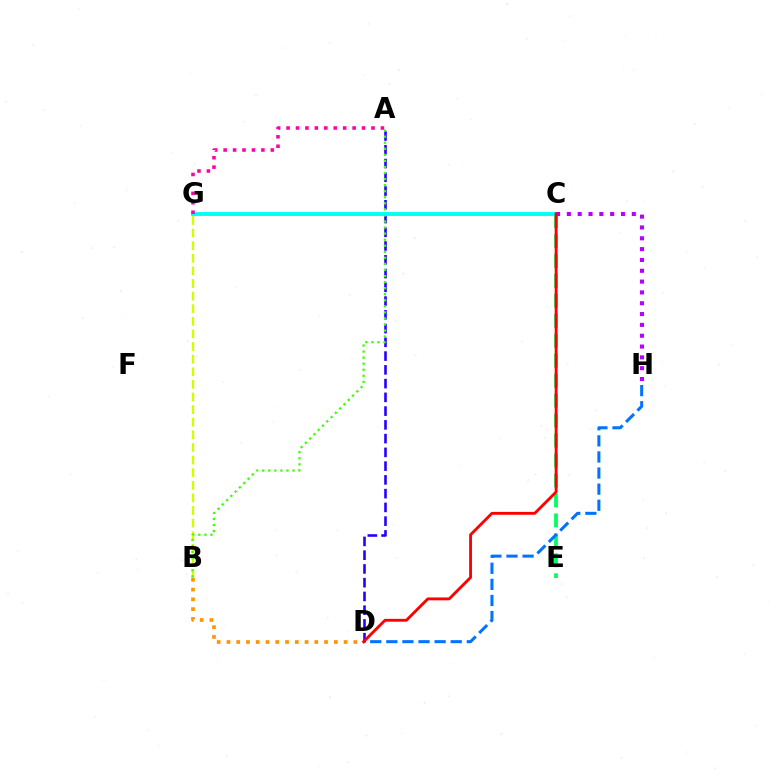{('B', 'G'): [{'color': '#d1ff00', 'line_style': 'dashed', 'thickness': 1.71}], ('A', 'D'): [{'color': '#2500ff', 'line_style': 'dashed', 'thickness': 1.87}], ('A', 'B'): [{'color': '#3dff00', 'line_style': 'dotted', 'thickness': 1.65}], ('C', 'E'): [{'color': '#00ff5c', 'line_style': 'dashed', 'thickness': 2.71}], ('C', 'G'): [{'color': '#00fff6', 'line_style': 'solid', 'thickness': 2.78}], ('B', 'D'): [{'color': '#ff9400', 'line_style': 'dotted', 'thickness': 2.65}], ('C', 'H'): [{'color': '#b900ff', 'line_style': 'dotted', 'thickness': 2.94}], ('D', 'H'): [{'color': '#0074ff', 'line_style': 'dashed', 'thickness': 2.19}], ('A', 'G'): [{'color': '#ff00ac', 'line_style': 'dotted', 'thickness': 2.56}], ('C', 'D'): [{'color': '#ff0000', 'line_style': 'solid', 'thickness': 2.05}]}